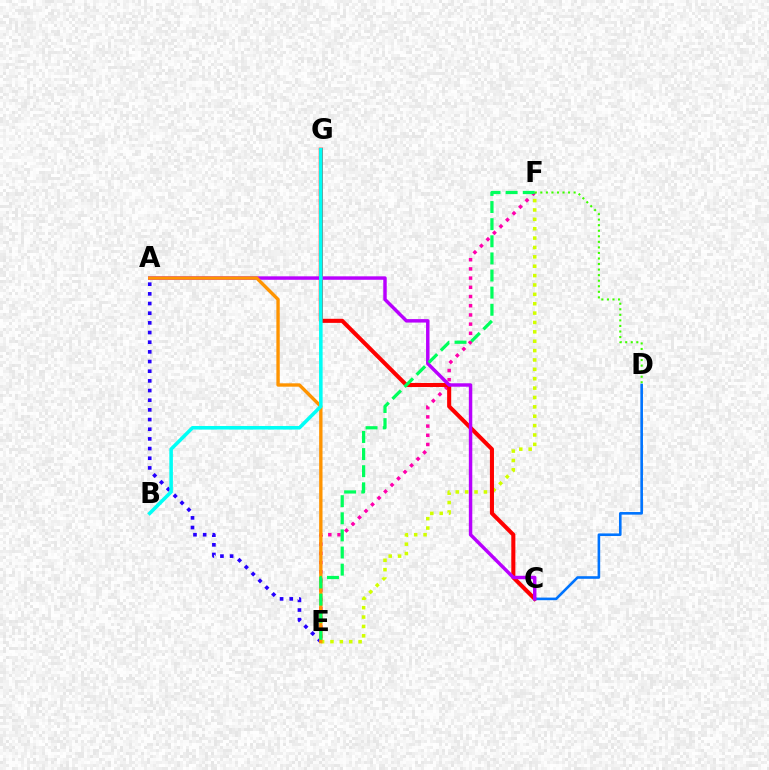{('E', 'F'): [{'color': '#ff00ac', 'line_style': 'dotted', 'thickness': 2.5}, {'color': '#d1ff00', 'line_style': 'dotted', 'thickness': 2.55}, {'color': '#00ff5c', 'line_style': 'dashed', 'thickness': 2.33}], ('D', 'F'): [{'color': '#3dff00', 'line_style': 'dotted', 'thickness': 1.51}], ('C', 'G'): [{'color': '#ff0000', 'line_style': 'solid', 'thickness': 2.93}], ('C', 'D'): [{'color': '#0074ff', 'line_style': 'solid', 'thickness': 1.88}], ('A', 'C'): [{'color': '#b900ff', 'line_style': 'solid', 'thickness': 2.48}], ('A', 'E'): [{'color': '#2500ff', 'line_style': 'dotted', 'thickness': 2.63}, {'color': '#ff9400', 'line_style': 'solid', 'thickness': 2.42}], ('B', 'G'): [{'color': '#00fff6', 'line_style': 'solid', 'thickness': 2.56}]}